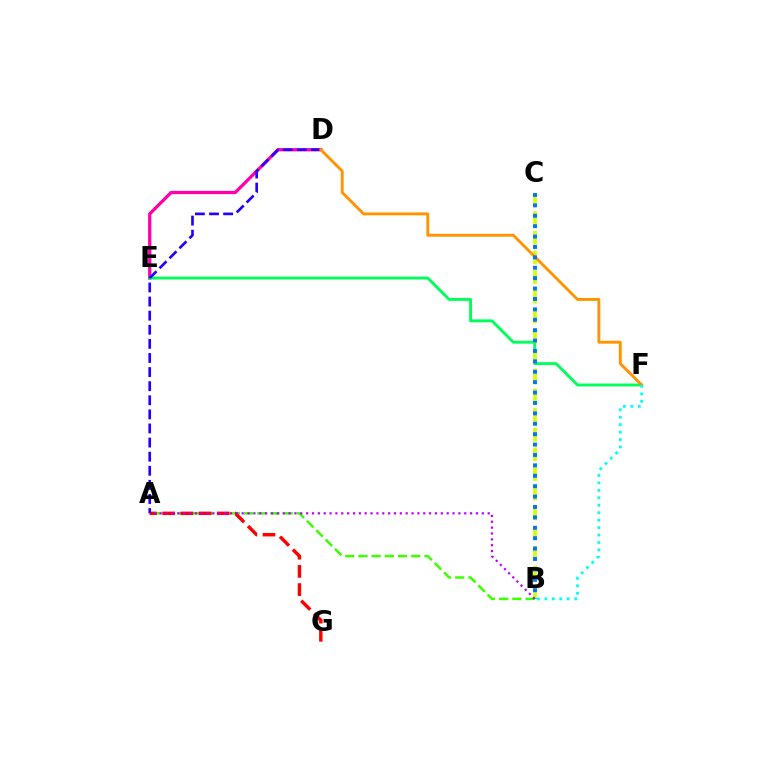{('D', 'E'): [{'color': '#ff00ac', 'line_style': 'solid', 'thickness': 2.35}], ('E', 'F'): [{'color': '#00ff5c', 'line_style': 'solid', 'thickness': 2.09}], ('A', 'B'): [{'color': '#3dff00', 'line_style': 'dashed', 'thickness': 1.79}, {'color': '#b900ff', 'line_style': 'dotted', 'thickness': 1.59}], ('B', 'C'): [{'color': '#d1ff00', 'line_style': 'dashed', 'thickness': 2.67}, {'color': '#0074ff', 'line_style': 'dotted', 'thickness': 2.83}], ('A', 'G'): [{'color': '#ff0000', 'line_style': 'dashed', 'thickness': 2.47}], ('A', 'D'): [{'color': '#2500ff', 'line_style': 'dashed', 'thickness': 1.92}], ('D', 'F'): [{'color': '#ff9400', 'line_style': 'solid', 'thickness': 2.08}], ('B', 'F'): [{'color': '#00fff6', 'line_style': 'dotted', 'thickness': 2.03}]}